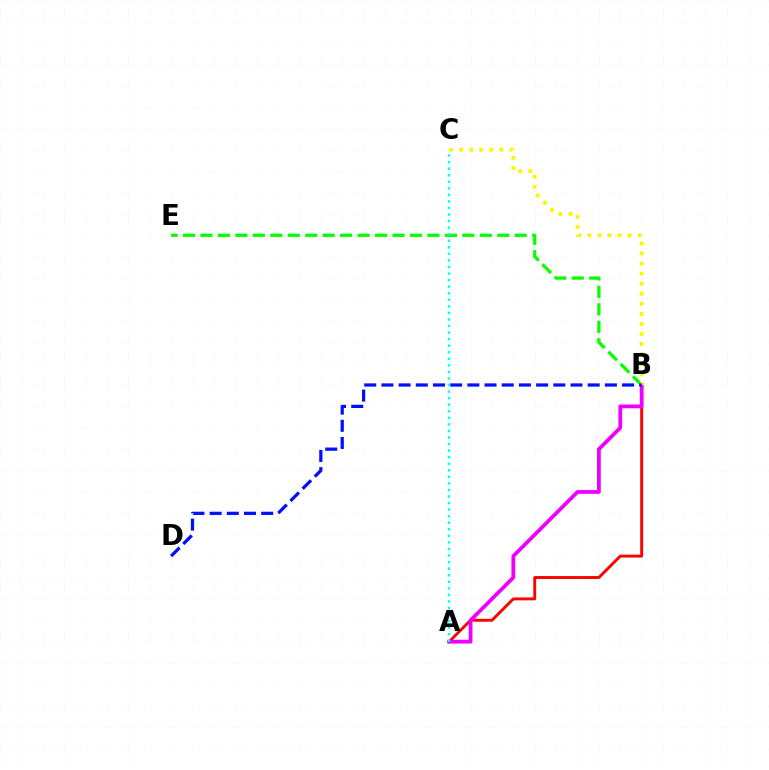{('A', 'B'): [{'color': '#ff0000', 'line_style': 'solid', 'thickness': 2.08}, {'color': '#ee00ff', 'line_style': 'solid', 'thickness': 2.72}], ('B', 'E'): [{'color': '#08ff00', 'line_style': 'dashed', 'thickness': 2.37}], ('B', 'C'): [{'color': '#fcf500', 'line_style': 'dotted', 'thickness': 2.73}], ('B', 'D'): [{'color': '#0010ff', 'line_style': 'dashed', 'thickness': 2.34}], ('A', 'C'): [{'color': '#00fff6', 'line_style': 'dotted', 'thickness': 1.78}]}